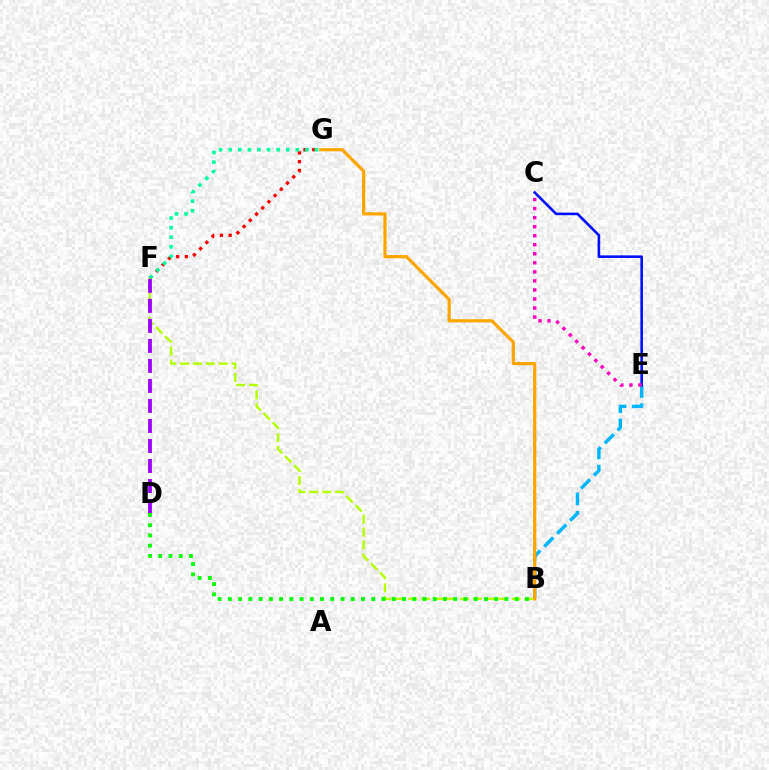{('B', 'F'): [{'color': '#b3ff00', 'line_style': 'dashed', 'thickness': 1.75}], ('B', 'E'): [{'color': '#00b5ff', 'line_style': 'dashed', 'thickness': 2.49}], ('D', 'F'): [{'color': '#9b00ff', 'line_style': 'dashed', 'thickness': 2.72}], ('B', 'D'): [{'color': '#08ff00', 'line_style': 'dotted', 'thickness': 2.78}], ('F', 'G'): [{'color': '#ff0000', 'line_style': 'dotted', 'thickness': 2.38}, {'color': '#00ff9d', 'line_style': 'dotted', 'thickness': 2.6}], ('C', 'E'): [{'color': '#0010ff', 'line_style': 'solid', 'thickness': 1.88}, {'color': '#ff00bd', 'line_style': 'dotted', 'thickness': 2.46}], ('B', 'G'): [{'color': '#ffa500', 'line_style': 'solid', 'thickness': 2.31}]}